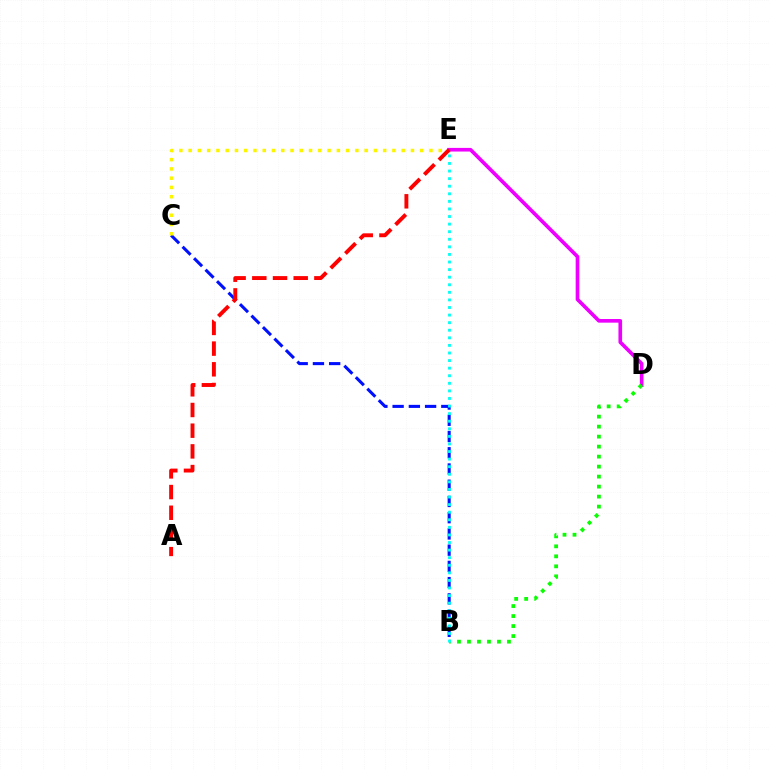{('B', 'C'): [{'color': '#0010ff', 'line_style': 'dashed', 'thickness': 2.21}], ('C', 'E'): [{'color': '#fcf500', 'line_style': 'dotted', 'thickness': 2.52}], ('D', 'E'): [{'color': '#ee00ff', 'line_style': 'solid', 'thickness': 2.63}], ('B', 'D'): [{'color': '#08ff00', 'line_style': 'dotted', 'thickness': 2.72}], ('B', 'E'): [{'color': '#00fff6', 'line_style': 'dotted', 'thickness': 2.06}], ('A', 'E'): [{'color': '#ff0000', 'line_style': 'dashed', 'thickness': 2.81}]}